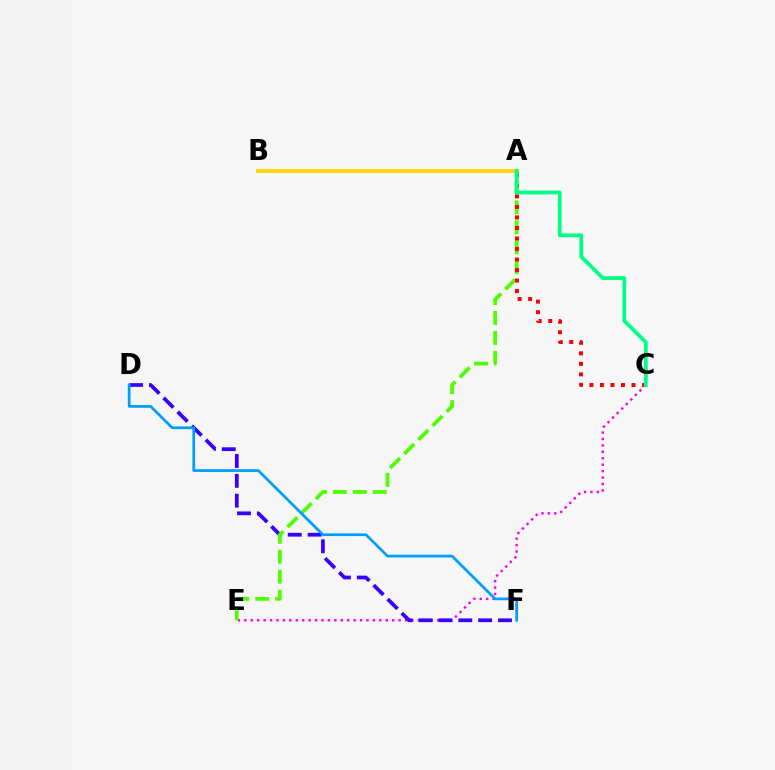{('A', 'B'): [{'color': '#ffd500', 'line_style': 'solid', 'thickness': 2.71}], ('C', 'E'): [{'color': '#ff00ed', 'line_style': 'dotted', 'thickness': 1.75}], ('D', 'F'): [{'color': '#3700ff', 'line_style': 'dashed', 'thickness': 2.7}, {'color': '#009eff', 'line_style': 'solid', 'thickness': 1.97}], ('A', 'E'): [{'color': '#4fff00', 'line_style': 'dashed', 'thickness': 2.71}], ('A', 'C'): [{'color': '#ff0000', 'line_style': 'dotted', 'thickness': 2.86}, {'color': '#00ff86', 'line_style': 'solid', 'thickness': 2.72}]}